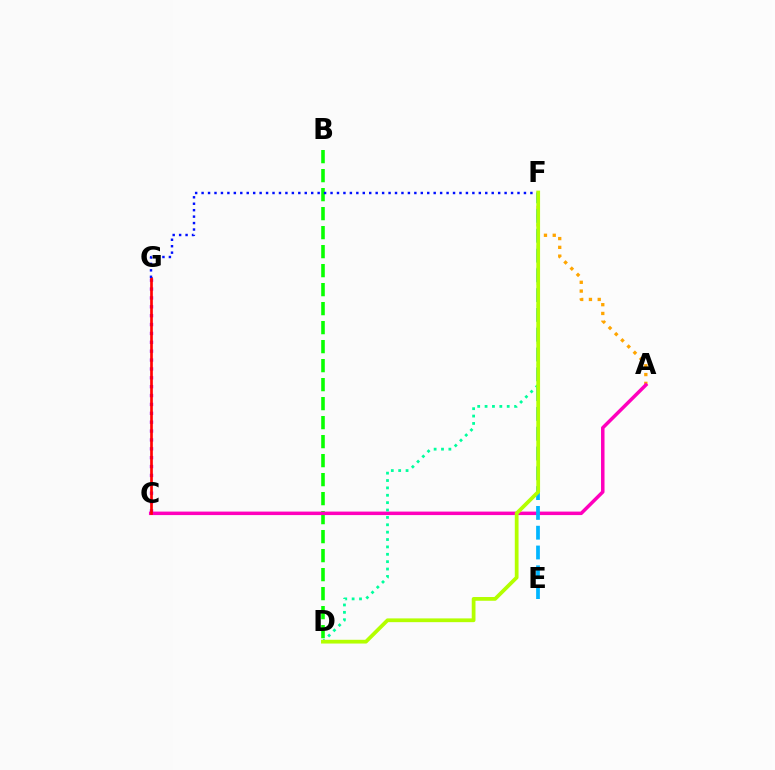{('C', 'G'): [{'color': '#9b00ff', 'line_style': 'dotted', 'thickness': 2.41}, {'color': '#ff0000', 'line_style': 'solid', 'thickness': 1.93}], ('A', 'F'): [{'color': '#ffa500', 'line_style': 'dotted', 'thickness': 2.39}], ('B', 'D'): [{'color': '#08ff00', 'line_style': 'dashed', 'thickness': 2.58}], ('A', 'C'): [{'color': '#ff00bd', 'line_style': 'solid', 'thickness': 2.51}], ('F', 'G'): [{'color': '#0010ff', 'line_style': 'dotted', 'thickness': 1.75}], ('E', 'F'): [{'color': '#00b5ff', 'line_style': 'dashed', 'thickness': 2.69}], ('D', 'F'): [{'color': '#00ff9d', 'line_style': 'dotted', 'thickness': 2.0}, {'color': '#b3ff00', 'line_style': 'solid', 'thickness': 2.7}]}